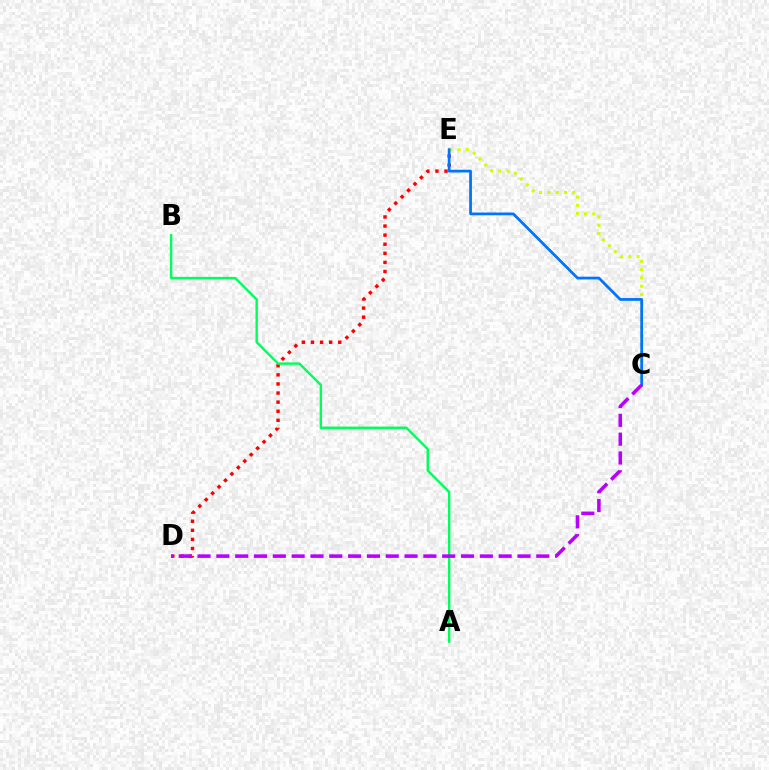{('C', 'E'): [{'color': '#d1ff00', 'line_style': 'dotted', 'thickness': 2.25}, {'color': '#0074ff', 'line_style': 'solid', 'thickness': 1.98}], ('D', 'E'): [{'color': '#ff0000', 'line_style': 'dotted', 'thickness': 2.47}], ('A', 'B'): [{'color': '#00ff5c', 'line_style': 'solid', 'thickness': 1.73}], ('C', 'D'): [{'color': '#b900ff', 'line_style': 'dashed', 'thickness': 2.56}]}